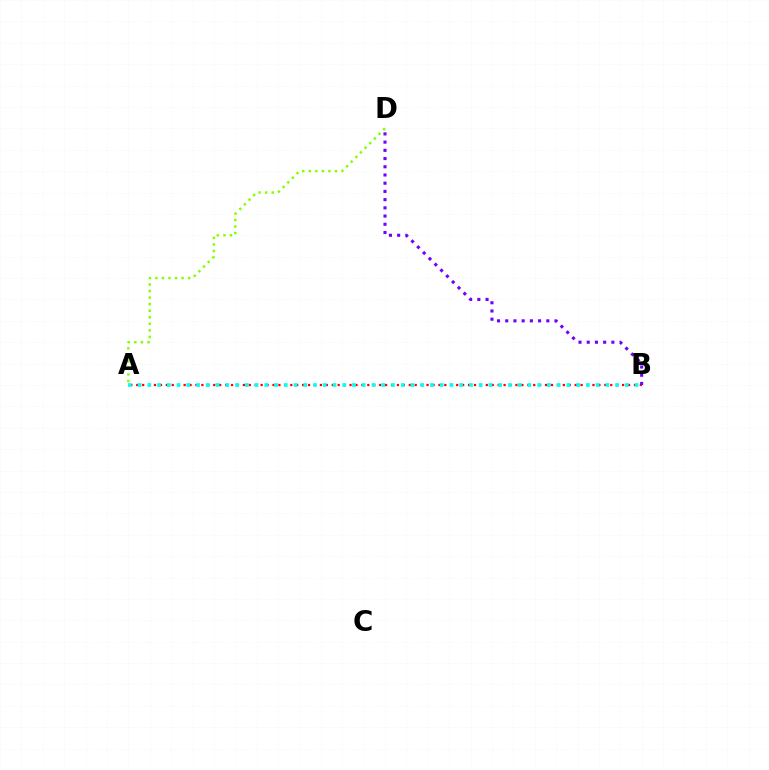{('A', 'D'): [{'color': '#84ff00', 'line_style': 'dotted', 'thickness': 1.78}], ('A', 'B'): [{'color': '#ff0000', 'line_style': 'dotted', 'thickness': 1.61}, {'color': '#00fff6', 'line_style': 'dotted', 'thickness': 2.65}], ('B', 'D'): [{'color': '#7200ff', 'line_style': 'dotted', 'thickness': 2.23}]}